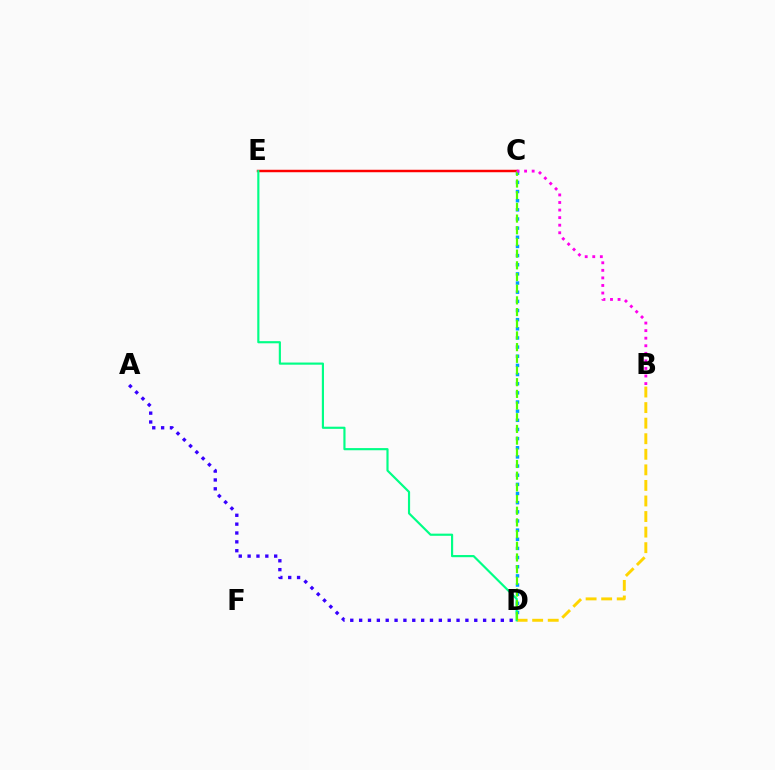{('A', 'D'): [{'color': '#3700ff', 'line_style': 'dotted', 'thickness': 2.41}], ('C', 'D'): [{'color': '#009eff', 'line_style': 'dotted', 'thickness': 2.49}, {'color': '#4fff00', 'line_style': 'dashed', 'thickness': 1.59}], ('C', 'E'): [{'color': '#ff0000', 'line_style': 'solid', 'thickness': 1.77}], ('B', 'D'): [{'color': '#ffd500', 'line_style': 'dashed', 'thickness': 2.11}], ('D', 'E'): [{'color': '#00ff86', 'line_style': 'solid', 'thickness': 1.56}], ('B', 'C'): [{'color': '#ff00ed', 'line_style': 'dotted', 'thickness': 2.06}]}